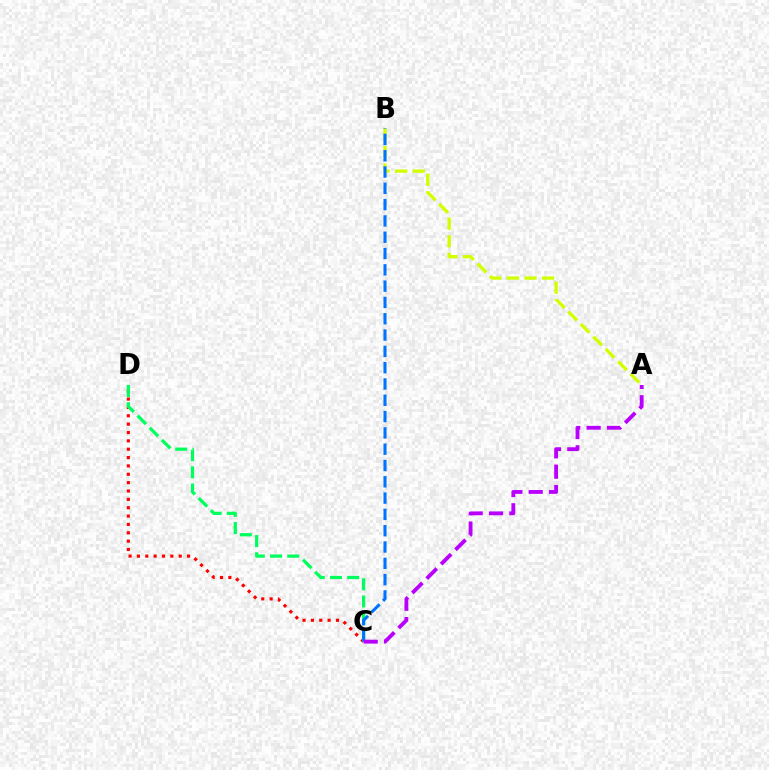{('C', 'D'): [{'color': '#ff0000', 'line_style': 'dotted', 'thickness': 2.27}, {'color': '#00ff5c', 'line_style': 'dashed', 'thickness': 2.34}], ('A', 'B'): [{'color': '#d1ff00', 'line_style': 'dashed', 'thickness': 2.39}], ('B', 'C'): [{'color': '#0074ff', 'line_style': 'dashed', 'thickness': 2.21}], ('A', 'C'): [{'color': '#b900ff', 'line_style': 'dashed', 'thickness': 2.76}]}